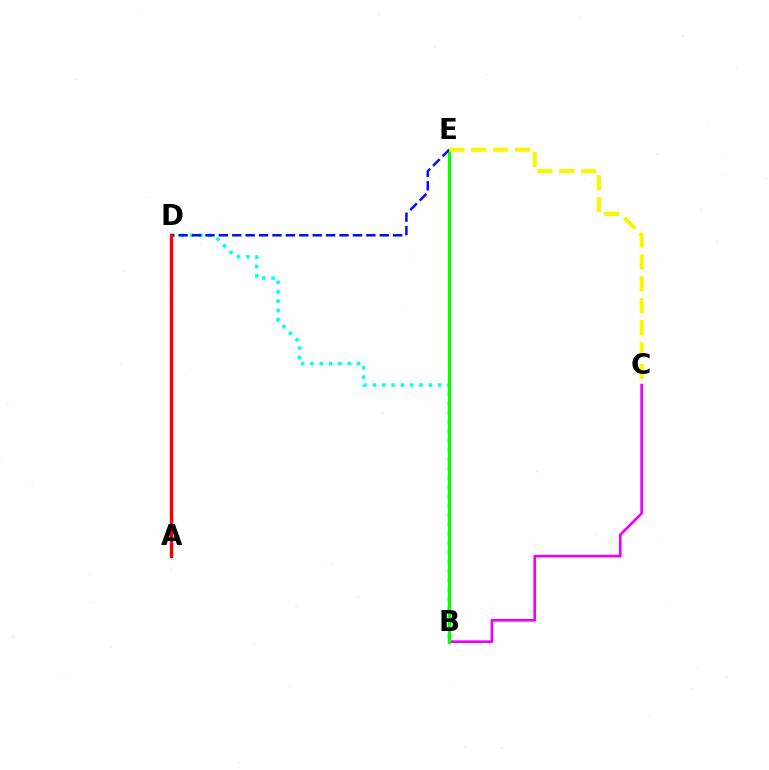{('B', 'C'): [{'color': '#ee00ff', 'line_style': 'solid', 'thickness': 1.92}], ('B', 'D'): [{'color': '#00fff6', 'line_style': 'dotted', 'thickness': 2.53}], ('B', 'E'): [{'color': '#08ff00', 'line_style': 'solid', 'thickness': 2.34}], ('D', 'E'): [{'color': '#0010ff', 'line_style': 'dashed', 'thickness': 1.82}], ('C', 'E'): [{'color': '#fcf500', 'line_style': 'dashed', 'thickness': 2.97}], ('A', 'D'): [{'color': '#ff0000', 'line_style': 'solid', 'thickness': 2.42}]}